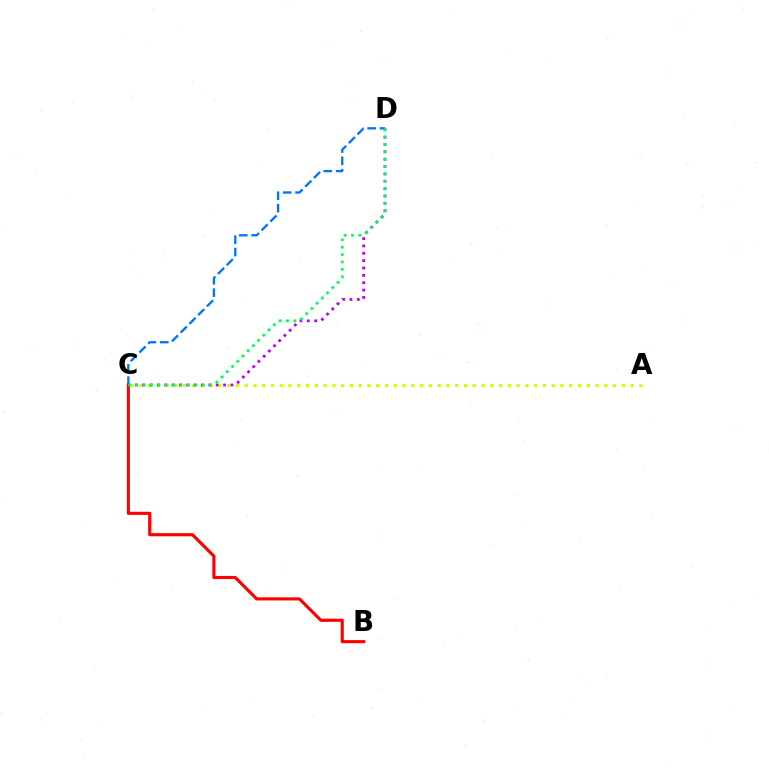{('B', 'C'): [{'color': '#ff0000', 'line_style': 'solid', 'thickness': 2.25}], ('A', 'C'): [{'color': '#d1ff00', 'line_style': 'dotted', 'thickness': 2.38}], ('C', 'D'): [{'color': '#b900ff', 'line_style': 'dotted', 'thickness': 2.0}, {'color': '#0074ff', 'line_style': 'dashed', 'thickness': 1.68}, {'color': '#00ff5c', 'line_style': 'dotted', 'thickness': 2.01}]}